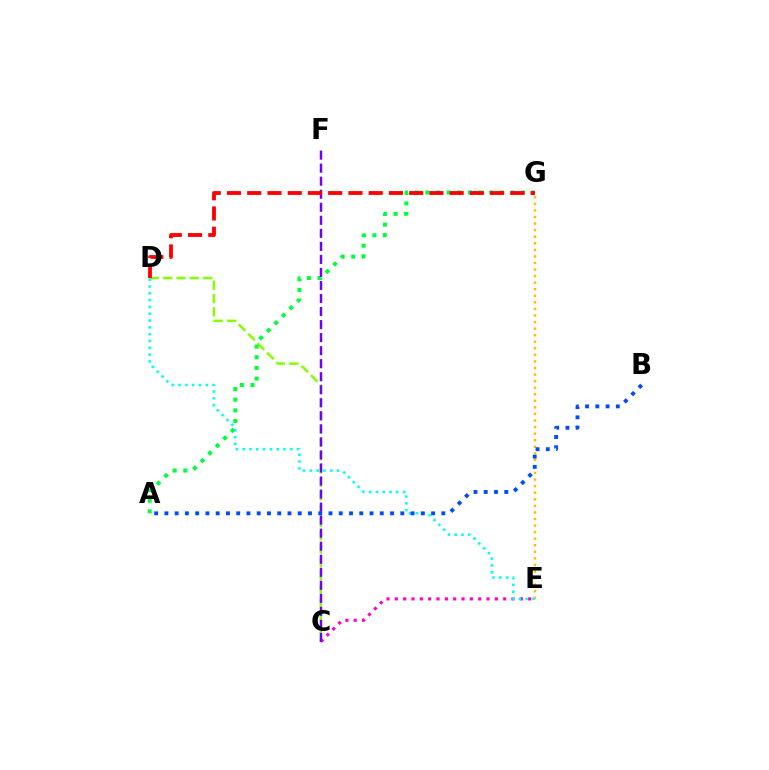{('C', 'D'): [{'color': '#84ff00', 'line_style': 'dashed', 'thickness': 1.81}], ('A', 'G'): [{'color': '#00ff39', 'line_style': 'dotted', 'thickness': 2.89}], ('C', 'E'): [{'color': '#ff00cf', 'line_style': 'dotted', 'thickness': 2.26}], ('C', 'F'): [{'color': '#7200ff', 'line_style': 'dashed', 'thickness': 1.77}], ('D', 'G'): [{'color': '#ff0000', 'line_style': 'dashed', 'thickness': 2.75}], ('E', 'G'): [{'color': '#ffbd00', 'line_style': 'dotted', 'thickness': 1.78}], ('D', 'E'): [{'color': '#00fff6', 'line_style': 'dotted', 'thickness': 1.85}], ('A', 'B'): [{'color': '#004bff', 'line_style': 'dotted', 'thickness': 2.79}]}